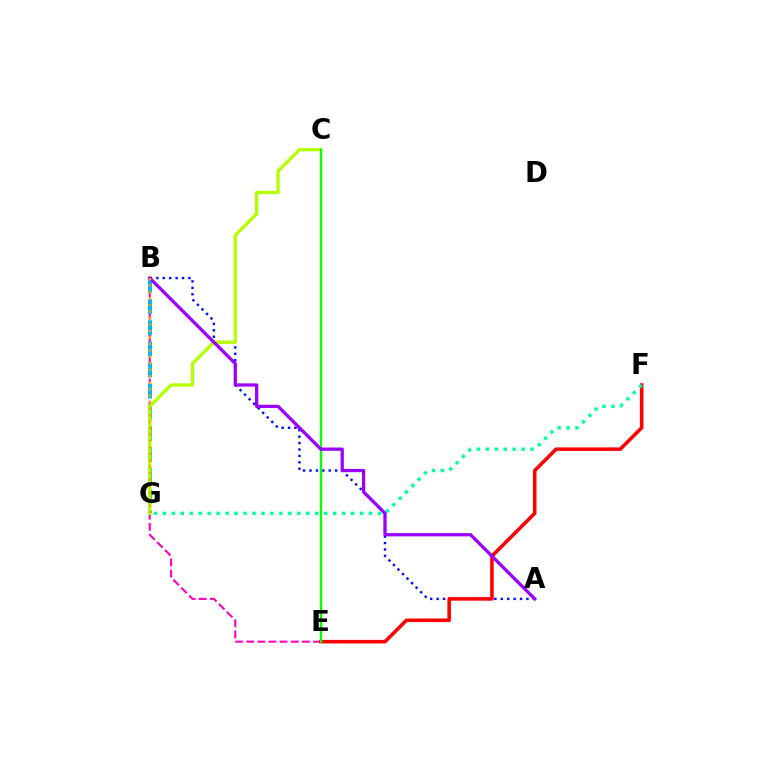{('B', 'E'): [{'color': '#ff00bd', 'line_style': 'dashed', 'thickness': 1.51}], ('B', 'G'): [{'color': '#00b5ff', 'line_style': 'dashed', 'thickness': 2.87}, {'color': '#ffa500', 'line_style': 'dotted', 'thickness': 1.76}], ('A', 'B'): [{'color': '#0010ff', 'line_style': 'dotted', 'thickness': 1.74}, {'color': '#9b00ff', 'line_style': 'solid', 'thickness': 2.35}], ('E', 'F'): [{'color': '#ff0000', 'line_style': 'solid', 'thickness': 2.56}], ('C', 'G'): [{'color': '#b3ff00', 'line_style': 'solid', 'thickness': 2.39}], ('F', 'G'): [{'color': '#00ff9d', 'line_style': 'dotted', 'thickness': 2.44}], ('C', 'E'): [{'color': '#08ff00', 'line_style': 'solid', 'thickness': 1.67}]}